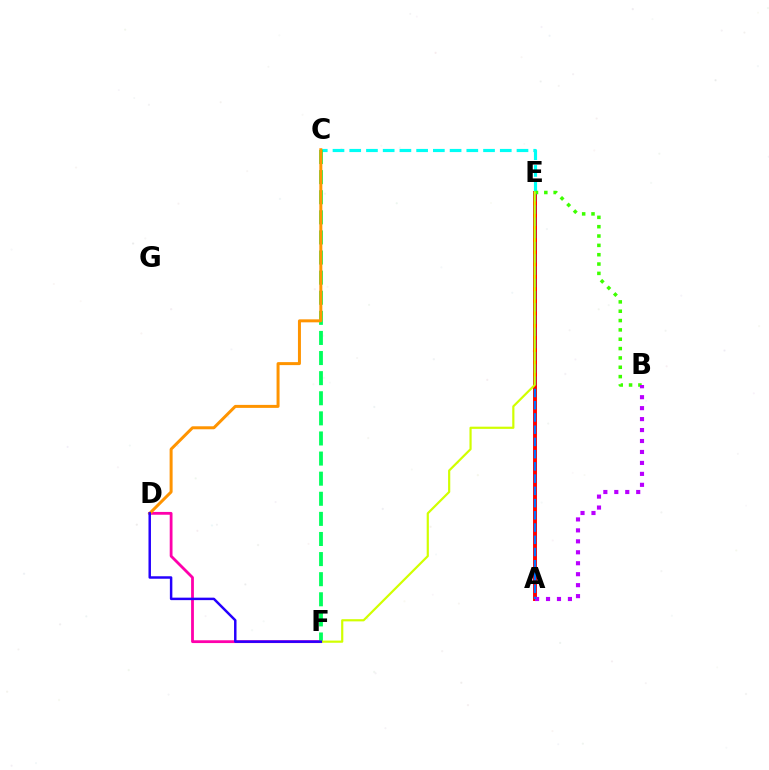{('A', 'E'): [{'color': '#ff0000', 'line_style': 'solid', 'thickness': 2.83}, {'color': '#0074ff', 'line_style': 'dashed', 'thickness': 1.66}], ('C', 'E'): [{'color': '#00fff6', 'line_style': 'dashed', 'thickness': 2.27}], ('D', 'F'): [{'color': '#ff00ac', 'line_style': 'solid', 'thickness': 2.01}, {'color': '#2500ff', 'line_style': 'solid', 'thickness': 1.78}], ('B', 'E'): [{'color': '#3dff00', 'line_style': 'dotted', 'thickness': 2.54}], ('A', 'B'): [{'color': '#b900ff', 'line_style': 'dotted', 'thickness': 2.98}], ('C', 'F'): [{'color': '#00ff5c', 'line_style': 'dashed', 'thickness': 2.73}], ('E', 'F'): [{'color': '#d1ff00', 'line_style': 'solid', 'thickness': 1.58}], ('C', 'D'): [{'color': '#ff9400', 'line_style': 'solid', 'thickness': 2.15}]}